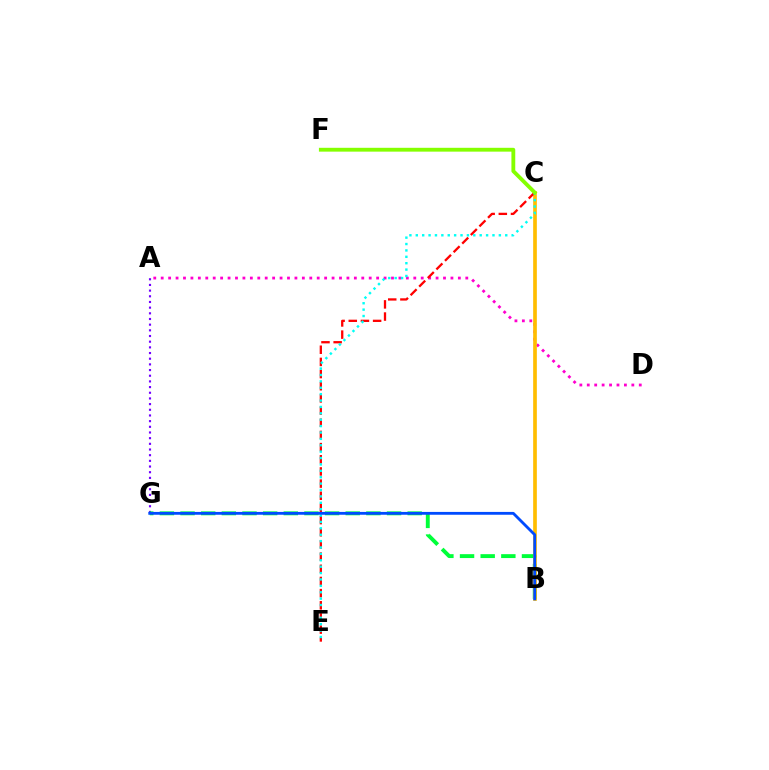{('A', 'G'): [{'color': '#7200ff', 'line_style': 'dotted', 'thickness': 1.54}], ('A', 'D'): [{'color': '#ff00cf', 'line_style': 'dotted', 'thickness': 2.02}], ('B', 'G'): [{'color': '#00ff39', 'line_style': 'dashed', 'thickness': 2.81}, {'color': '#004bff', 'line_style': 'solid', 'thickness': 2.04}], ('B', 'C'): [{'color': '#ffbd00', 'line_style': 'solid', 'thickness': 2.64}], ('C', 'E'): [{'color': '#ff0000', 'line_style': 'dashed', 'thickness': 1.65}, {'color': '#00fff6', 'line_style': 'dotted', 'thickness': 1.74}], ('C', 'F'): [{'color': '#84ff00', 'line_style': 'solid', 'thickness': 2.76}]}